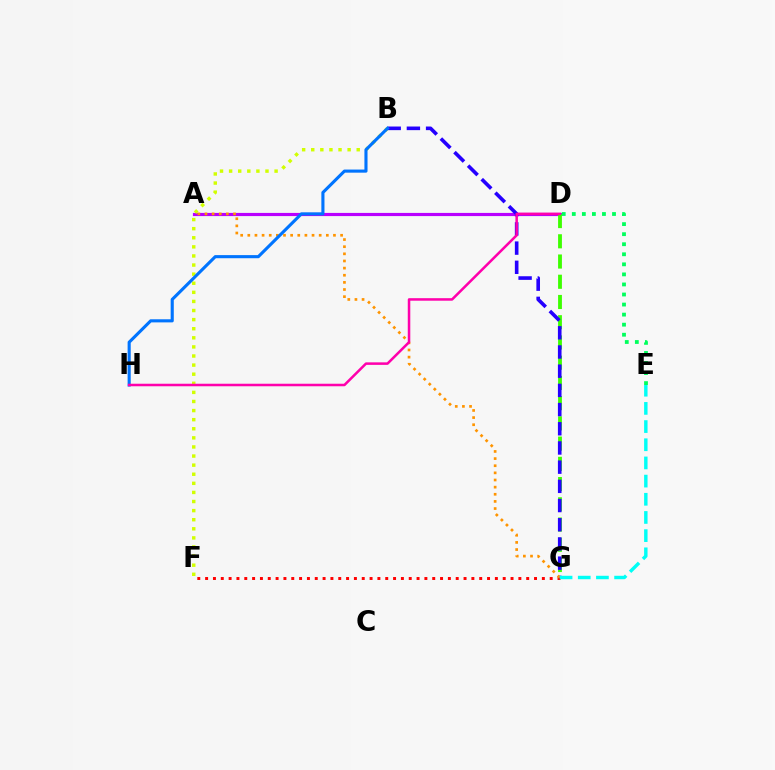{('A', 'D'): [{'color': '#b900ff', 'line_style': 'solid', 'thickness': 2.28}], ('B', 'F'): [{'color': '#d1ff00', 'line_style': 'dotted', 'thickness': 2.47}], ('F', 'G'): [{'color': '#ff0000', 'line_style': 'dotted', 'thickness': 2.13}], ('D', 'G'): [{'color': '#3dff00', 'line_style': 'dashed', 'thickness': 2.75}], ('B', 'G'): [{'color': '#2500ff', 'line_style': 'dashed', 'thickness': 2.61}], ('A', 'G'): [{'color': '#ff9400', 'line_style': 'dotted', 'thickness': 1.94}], ('E', 'G'): [{'color': '#00fff6', 'line_style': 'dashed', 'thickness': 2.47}], ('B', 'H'): [{'color': '#0074ff', 'line_style': 'solid', 'thickness': 2.24}], ('D', 'H'): [{'color': '#ff00ac', 'line_style': 'solid', 'thickness': 1.82}], ('D', 'E'): [{'color': '#00ff5c', 'line_style': 'dotted', 'thickness': 2.73}]}